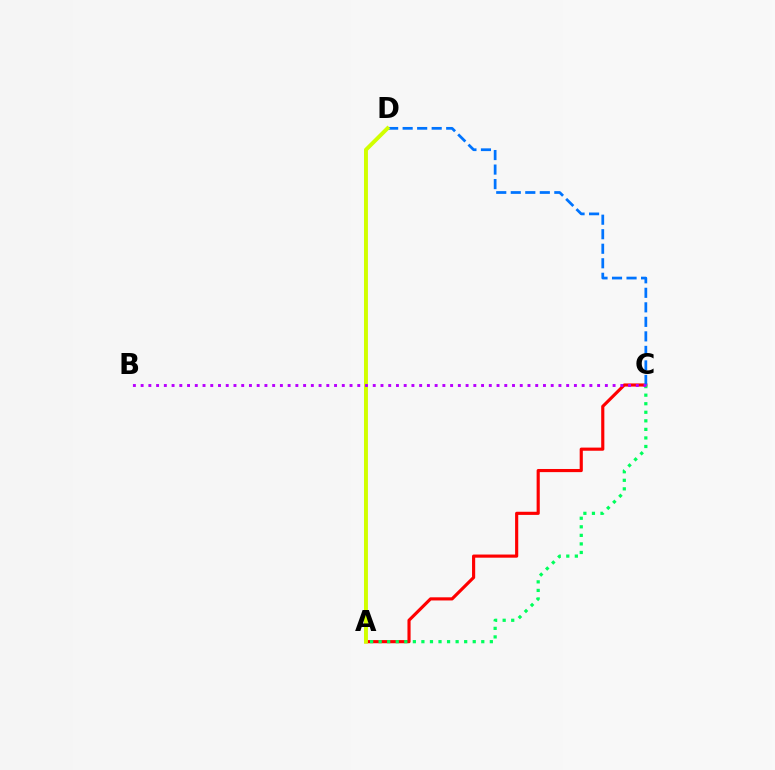{('A', 'C'): [{'color': '#ff0000', 'line_style': 'solid', 'thickness': 2.26}, {'color': '#00ff5c', 'line_style': 'dotted', 'thickness': 2.32}], ('C', 'D'): [{'color': '#0074ff', 'line_style': 'dashed', 'thickness': 1.97}], ('A', 'D'): [{'color': '#d1ff00', 'line_style': 'solid', 'thickness': 2.83}], ('B', 'C'): [{'color': '#b900ff', 'line_style': 'dotted', 'thickness': 2.1}]}